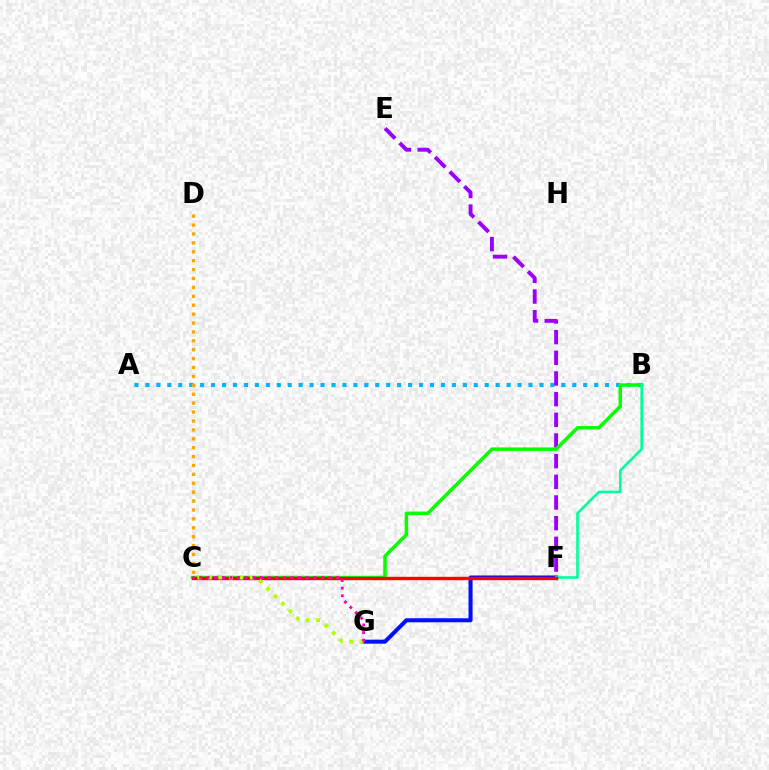{('A', 'B'): [{'color': '#00b5ff', 'line_style': 'dotted', 'thickness': 2.97}], ('F', 'G'): [{'color': '#0010ff', 'line_style': 'solid', 'thickness': 2.92}], ('E', 'F'): [{'color': '#9b00ff', 'line_style': 'dashed', 'thickness': 2.81}], ('B', 'C'): [{'color': '#08ff00', 'line_style': 'solid', 'thickness': 2.51}], ('B', 'F'): [{'color': '#00ff9d', 'line_style': 'solid', 'thickness': 1.89}], ('C', 'F'): [{'color': '#ff0000', 'line_style': 'solid', 'thickness': 2.44}], ('C', 'D'): [{'color': '#ffa500', 'line_style': 'dotted', 'thickness': 2.42}], ('C', 'G'): [{'color': '#b3ff00', 'line_style': 'dotted', 'thickness': 2.85}, {'color': '#ff00bd', 'line_style': 'dotted', 'thickness': 2.07}]}